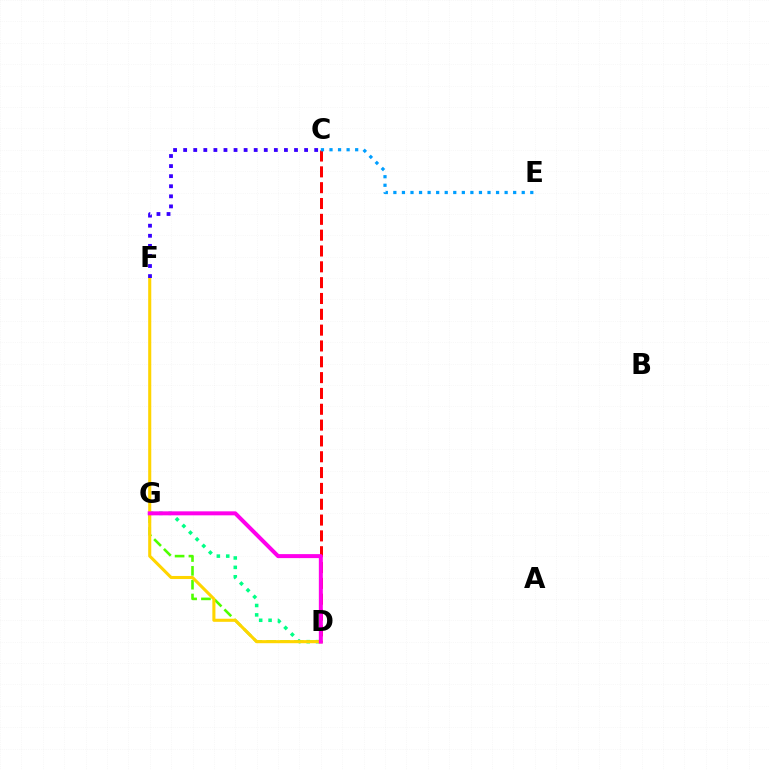{('D', 'G'): [{'color': '#4fff00', 'line_style': 'dashed', 'thickness': 1.88}, {'color': '#00ff86', 'line_style': 'dotted', 'thickness': 2.55}, {'color': '#ff00ed', 'line_style': 'solid', 'thickness': 2.88}], ('C', 'D'): [{'color': '#ff0000', 'line_style': 'dashed', 'thickness': 2.15}], ('D', 'F'): [{'color': '#ffd500', 'line_style': 'solid', 'thickness': 2.22}], ('C', 'E'): [{'color': '#009eff', 'line_style': 'dotted', 'thickness': 2.32}], ('C', 'F'): [{'color': '#3700ff', 'line_style': 'dotted', 'thickness': 2.74}]}